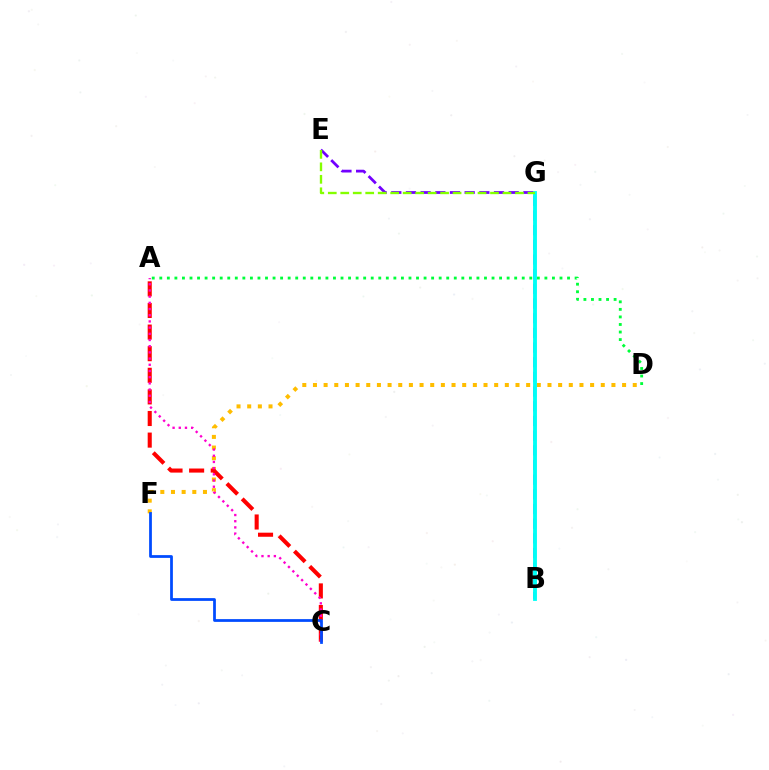{('D', 'F'): [{'color': '#ffbd00', 'line_style': 'dotted', 'thickness': 2.9}], ('A', 'C'): [{'color': '#ff0000', 'line_style': 'dashed', 'thickness': 2.94}, {'color': '#ff00cf', 'line_style': 'dotted', 'thickness': 1.68}], ('A', 'D'): [{'color': '#00ff39', 'line_style': 'dotted', 'thickness': 2.05}], ('B', 'E'): [{'color': '#7200ff', 'line_style': 'dashed', 'thickness': 1.99}], ('B', 'G'): [{'color': '#00fff6', 'line_style': 'solid', 'thickness': 2.77}], ('E', 'G'): [{'color': '#84ff00', 'line_style': 'dashed', 'thickness': 1.7}], ('C', 'F'): [{'color': '#004bff', 'line_style': 'solid', 'thickness': 1.98}]}